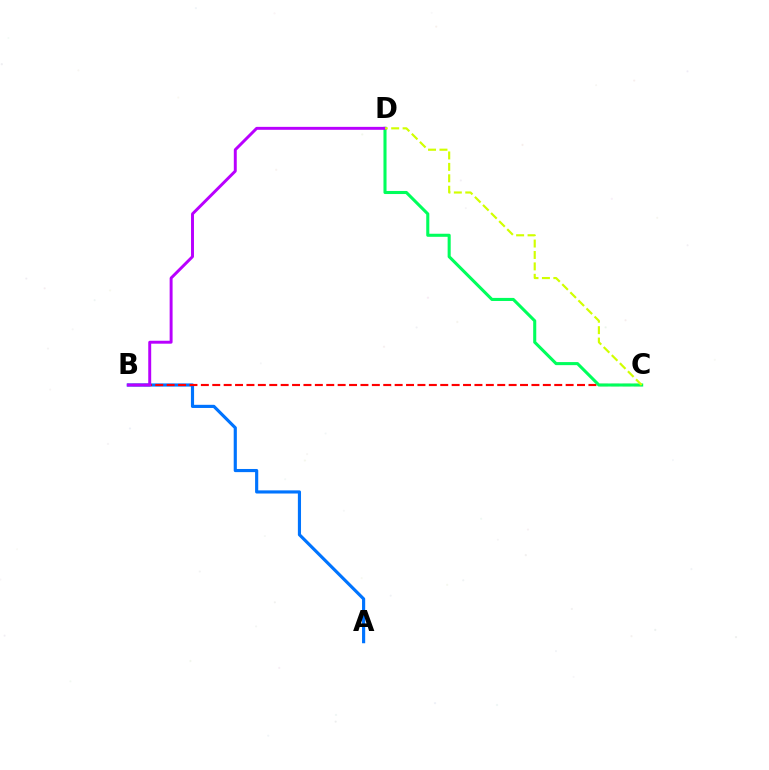{('A', 'B'): [{'color': '#0074ff', 'line_style': 'solid', 'thickness': 2.27}], ('B', 'C'): [{'color': '#ff0000', 'line_style': 'dashed', 'thickness': 1.55}], ('C', 'D'): [{'color': '#00ff5c', 'line_style': 'solid', 'thickness': 2.21}, {'color': '#d1ff00', 'line_style': 'dashed', 'thickness': 1.55}], ('B', 'D'): [{'color': '#b900ff', 'line_style': 'solid', 'thickness': 2.12}]}